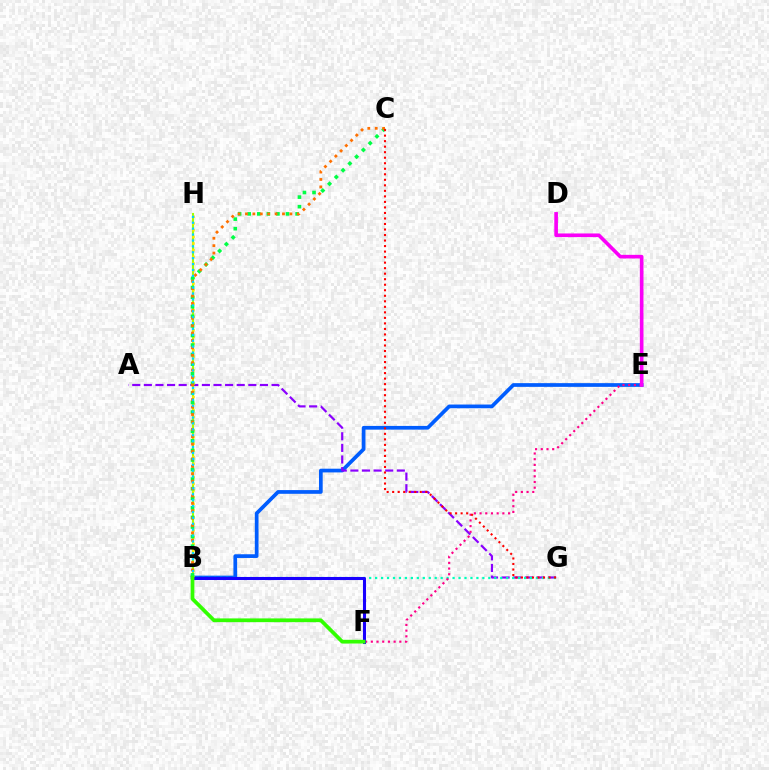{('B', 'E'): [{'color': '#005dff', 'line_style': 'solid', 'thickness': 2.67}], ('A', 'G'): [{'color': '#8a00ff', 'line_style': 'dashed', 'thickness': 1.58}], ('B', 'G'): [{'color': '#00ffbb', 'line_style': 'dotted', 'thickness': 1.62}], ('B', 'H'): [{'color': '#a2ff00', 'line_style': 'solid', 'thickness': 1.52}, {'color': '#ffe600', 'line_style': 'dotted', 'thickness': 1.81}, {'color': '#00d3ff', 'line_style': 'dotted', 'thickness': 1.6}], ('B', 'C'): [{'color': '#00ff45', 'line_style': 'dotted', 'thickness': 2.6}, {'color': '#ff7000', 'line_style': 'dotted', 'thickness': 2.01}], ('E', 'F'): [{'color': '#ff0088', 'line_style': 'dotted', 'thickness': 1.55}], ('D', 'E'): [{'color': '#fa00f9', 'line_style': 'solid', 'thickness': 2.62}], ('B', 'F'): [{'color': '#1900ff', 'line_style': 'solid', 'thickness': 2.21}, {'color': '#31ff00', 'line_style': 'solid', 'thickness': 2.69}], ('C', 'G'): [{'color': '#ff0000', 'line_style': 'dotted', 'thickness': 1.5}]}